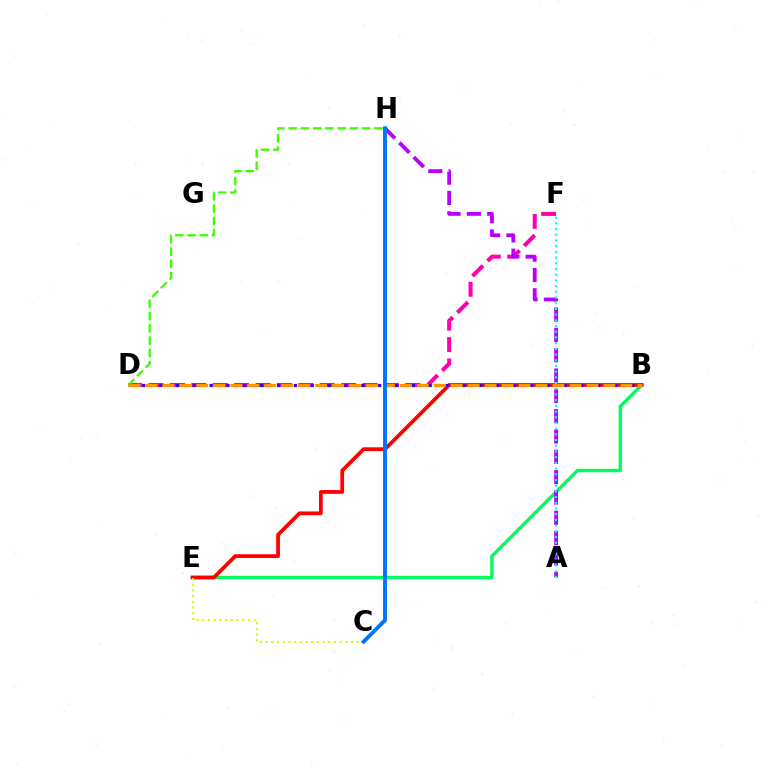{('B', 'E'): [{'color': '#00ff5c', 'line_style': 'solid', 'thickness': 2.43}, {'color': '#ff0000', 'line_style': 'solid', 'thickness': 2.7}], ('C', 'E'): [{'color': '#d1ff00', 'line_style': 'dotted', 'thickness': 1.55}], ('D', 'F'): [{'color': '#ff00ac', 'line_style': 'dashed', 'thickness': 2.91}], ('D', 'H'): [{'color': '#3dff00', 'line_style': 'dashed', 'thickness': 1.66}], ('B', 'D'): [{'color': '#2500ff', 'line_style': 'dotted', 'thickness': 2.29}, {'color': '#ff9400', 'line_style': 'dashed', 'thickness': 2.3}], ('A', 'H'): [{'color': '#b900ff', 'line_style': 'dashed', 'thickness': 2.76}], ('A', 'F'): [{'color': '#00fff6', 'line_style': 'dotted', 'thickness': 1.55}], ('C', 'H'): [{'color': '#0074ff', 'line_style': 'solid', 'thickness': 2.8}]}